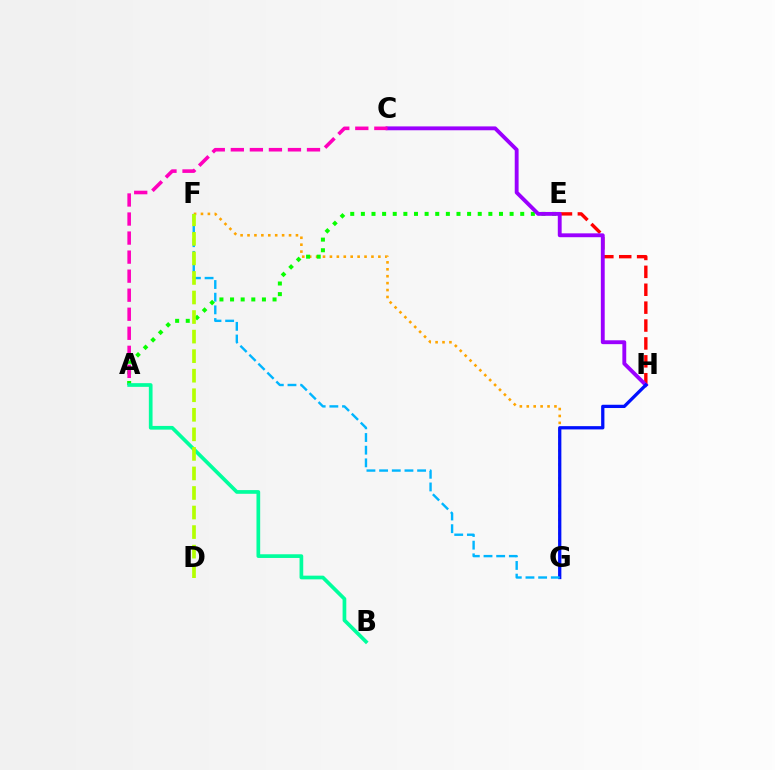{('E', 'H'): [{'color': '#ff0000', 'line_style': 'dashed', 'thickness': 2.43}], ('F', 'G'): [{'color': '#ffa500', 'line_style': 'dotted', 'thickness': 1.88}, {'color': '#00b5ff', 'line_style': 'dashed', 'thickness': 1.72}], ('A', 'E'): [{'color': '#08ff00', 'line_style': 'dotted', 'thickness': 2.89}], ('C', 'H'): [{'color': '#9b00ff', 'line_style': 'solid', 'thickness': 2.78}], ('G', 'H'): [{'color': '#0010ff', 'line_style': 'solid', 'thickness': 2.35}], ('A', 'C'): [{'color': '#ff00bd', 'line_style': 'dashed', 'thickness': 2.59}], ('A', 'B'): [{'color': '#00ff9d', 'line_style': 'solid', 'thickness': 2.66}], ('D', 'F'): [{'color': '#b3ff00', 'line_style': 'dashed', 'thickness': 2.66}]}